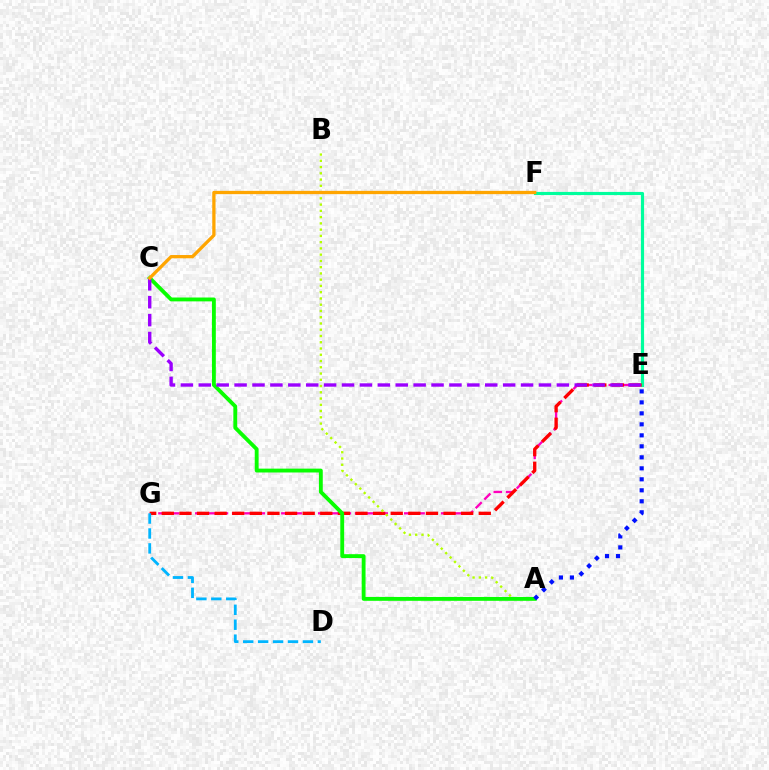{('E', 'G'): [{'color': '#ff00bd', 'line_style': 'dashed', 'thickness': 1.67}, {'color': '#ff0000', 'line_style': 'dashed', 'thickness': 2.39}], ('E', 'F'): [{'color': '#00ff9d', 'line_style': 'solid', 'thickness': 2.27}], ('D', 'G'): [{'color': '#00b5ff', 'line_style': 'dashed', 'thickness': 2.03}], ('A', 'B'): [{'color': '#b3ff00', 'line_style': 'dotted', 'thickness': 1.7}], ('A', 'C'): [{'color': '#08ff00', 'line_style': 'solid', 'thickness': 2.78}], ('C', 'E'): [{'color': '#9b00ff', 'line_style': 'dashed', 'thickness': 2.43}], ('A', 'E'): [{'color': '#0010ff', 'line_style': 'dotted', 'thickness': 2.99}], ('C', 'F'): [{'color': '#ffa500', 'line_style': 'solid', 'thickness': 2.36}]}